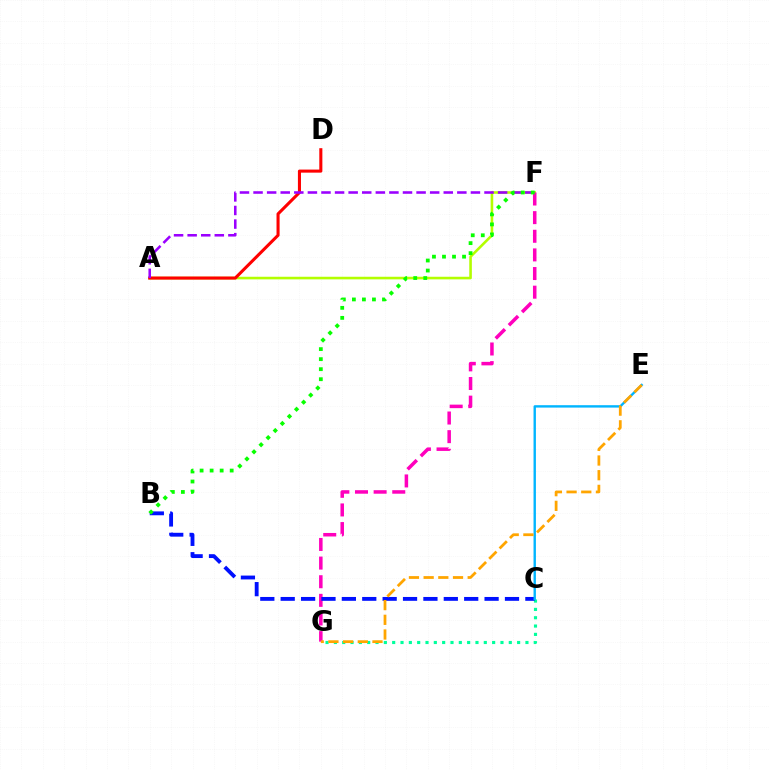{('A', 'F'): [{'color': '#b3ff00', 'line_style': 'solid', 'thickness': 1.87}, {'color': '#9b00ff', 'line_style': 'dashed', 'thickness': 1.85}], ('F', 'G'): [{'color': '#ff00bd', 'line_style': 'dashed', 'thickness': 2.53}], ('C', 'G'): [{'color': '#00ff9d', 'line_style': 'dotted', 'thickness': 2.26}], ('B', 'C'): [{'color': '#0010ff', 'line_style': 'dashed', 'thickness': 2.77}], ('A', 'D'): [{'color': '#ff0000', 'line_style': 'solid', 'thickness': 2.21}], ('C', 'E'): [{'color': '#00b5ff', 'line_style': 'solid', 'thickness': 1.72}], ('B', 'F'): [{'color': '#08ff00', 'line_style': 'dotted', 'thickness': 2.72}], ('E', 'G'): [{'color': '#ffa500', 'line_style': 'dashed', 'thickness': 1.99}]}